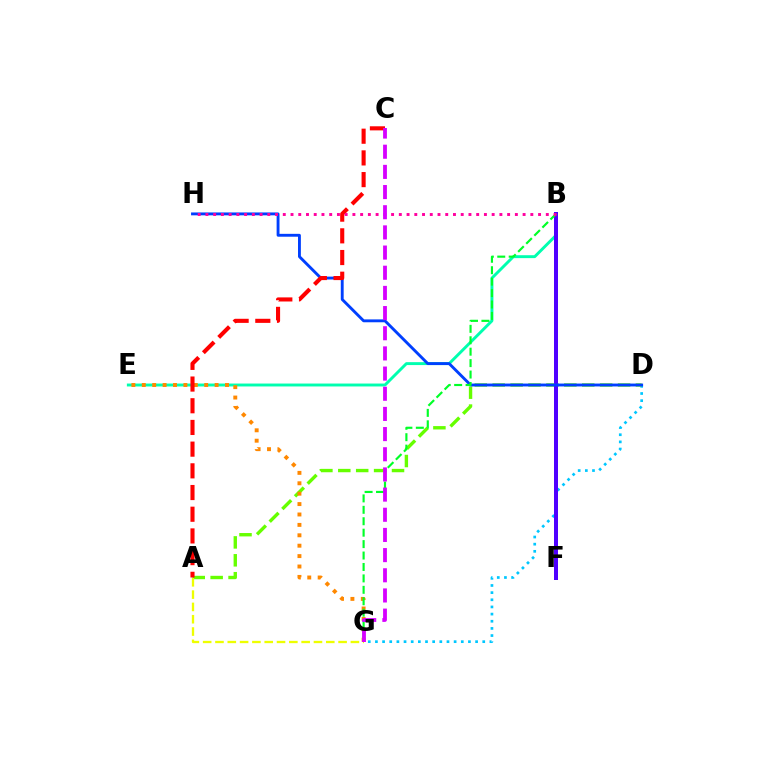{('D', 'G'): [{'color': '#00c7ff', 'line_style': 'dotted', 'thickness': 1.94}], ('A', 'D'): [{'color': '#66ff00', 'line_style': 'dashed', 'thickness': 2.43}], ('B', 'E'): [{'color': '#00ffaf', 'line_style': 'solid', 'thickness': 2.1}], ('E', 'G'): [{'color': '#ff8800', 'line_style': 'dotted', 'thickness': 2.83}], ('B', 'F'): [{'color': '#4f00ff', 'line_style': 'solid', 'thickness': 2.88}], ('D', 'H'): [{'color': '#003fff', 'line_style': 'solid', 'thickness': 2.07}], ('B', 'G'): [{'color': '#00ff27', 'line_style': 'dashed', 'thickness': 1.55}], ('A', 'C'): [{'color': '#ff0000', 'line_style': 'dashed', 'thickness': 2.95}], ('B', 'H'): [{'color': '#ff00a0', 'line_style': 'dotted', 'thickness': 2.1}], ('A', 'G'): [{'color': '#eeff00', 'line_style': 'dashed', 'thickness': 1.67}], ('C', 'G'): [{'color': '#d600ff', 'line_style': 'dashed', 'thickness': 2.74}]}